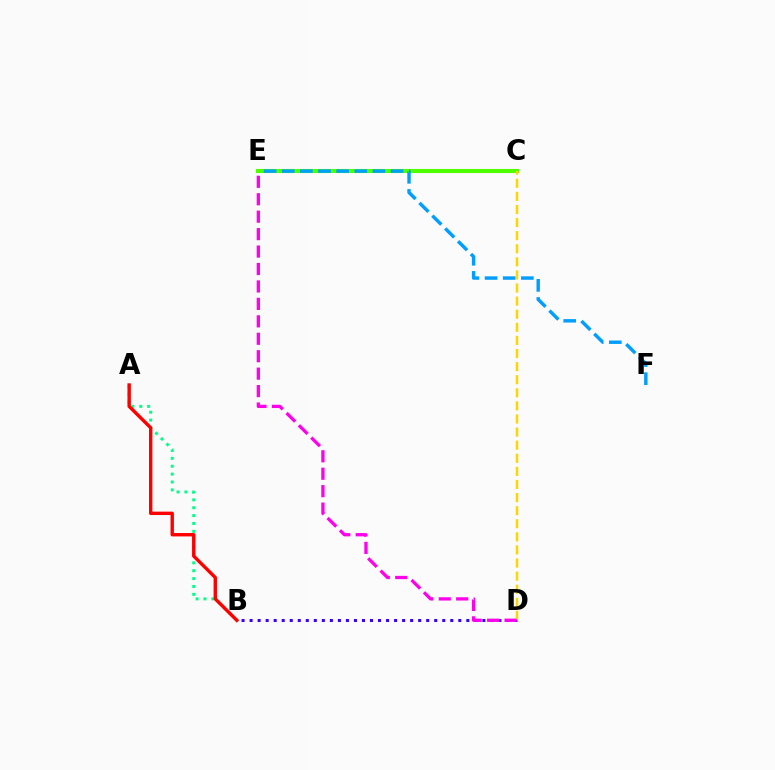{('C', 'E'): [{'color': '#4fff00', 'line_style': 'solid', 'thickness': 2.94}], ('A', 'B'): [{'color': '#00ff86', 'line_style': 'dotted', 'thickness': 2.14}, {'color': '#ff0000', 'line_style': 'solid', 'thickness': 2.44}], ('B', 'D'): [{'color': '#3700ff', 'line_style': 'dotted', 'thickness': 2.18}], ('E', 'F'): [{'color': '#009eff', 'line_style': 'dashed', 'thickness': 2.46}], ('C', 'D'): [{'color': '#ffd500', 'line_style': 'dashed', 'thickness': 1.78}], ('D', 'E'): [{'color': '#ff00ed', 'line_style': 'dashed', 'thickness': 2.37}]}